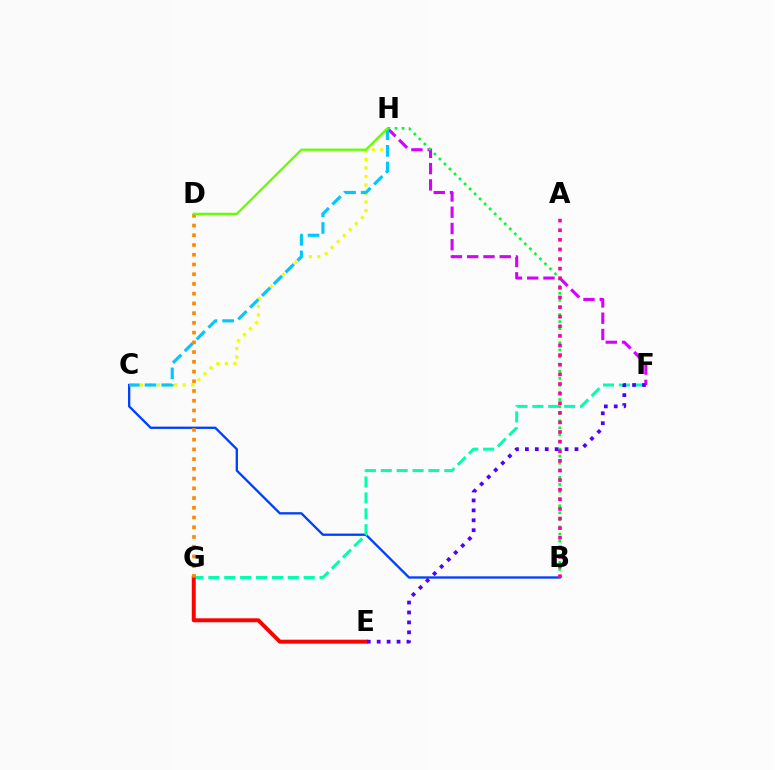{('B', 'C'): [{'color': '#003fff', 'line_style': 'solid', 'thickness': 1.67}], ('F', 'H'): [{'color': '#d600ff', 'line_style': 'dashed', 'thickness': 2.21}], ('F', 'G'): [{'color': '#00ffaf', 'line_style': 'dashed', 'thickness': 2.16}], ('E', 'G'): [{'color': '#ff0000', 'line_style': 'solid', 'thickness': 2.84}], ('B', 'H'): [{'color': '#00ff27', 'line_style': 'dotted', 'thickness': 1.92}], ('C', 'H'): [{'color': '#eeff00', 'line_style': 'dotted', 'thickness': 2.31}, {'color': '#00c7ff', 'line_style': 'dashed', 'thickness': 2.26}], ('A', 'B'): [{'color': '#ff00a0', 'line_style': 'dotted', 'thickness': 2.61}], ('E', 'F'): [{'color': '#4f00ff', 'line_style': 'dotted', 'thickness': 2.7}], ('D', 'G'): [{'color': '#ff8800', 'line_style': 'dotted', 'thickness': 2.64}], ('D', 'H'): [{'color': '#66ff00', 'line_style': 'solid', 'thickness': 1.65}]}